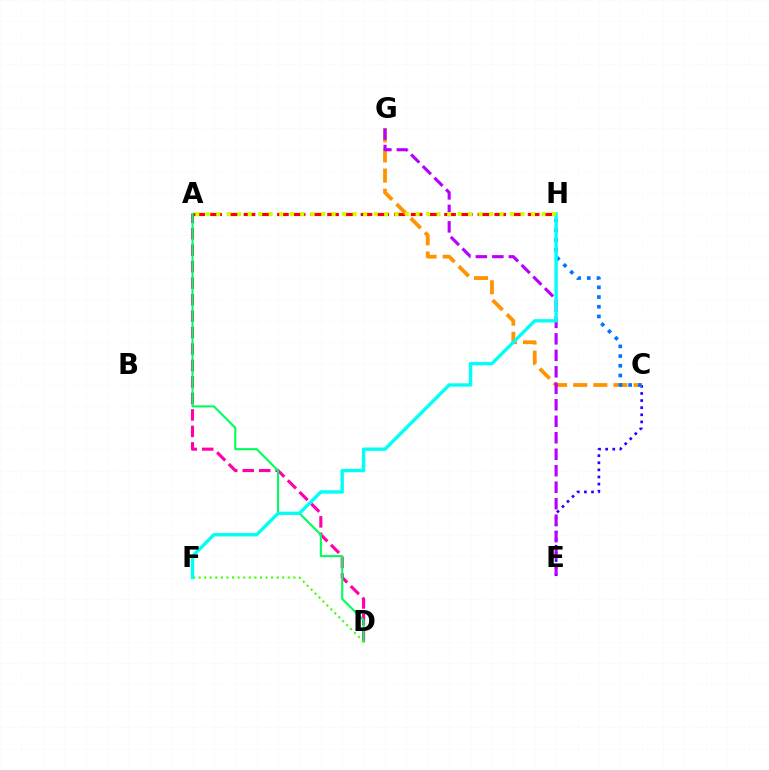{('C', 'E'): [{'color': '#2500ff', 'line_style': 'dotted', 'thickness': 1.93}], ('A', 'D'): [{'color': '#ff00ac', 'line_style': 'dashed', 'thickness': 2.24}, {'color': '#00ff5c', 'line_style': 'solid', 'thickness': 1.52}], ('A', 'H'): [{'color': '#ff0000', 'line_style': 'dashed', 'thickness': 2.27}, {'color': '#d1ff00', 'line_style': 'dotted', 'thickness': 2.85}], ('C', 'G'): [{'color': '#ff9400', 'line_style': 'dashed', 'thickness': 2.73}], ('C', 'H'): [{'color': '#0074ff', 'line_style': 'dotted', 'thickness': 2.63}], ('E', 'G'): [{'color': '#b900ff', 'line_style': 'dashed', 'thickness': 2.24}], ('D', 'F'): [{'color': '#3dff00', 'line_style': 'dotted', 'thickness': 1.51}], ('F', 'H'): [{'color': '#00fff6', 'line_style': 'solid', 'thickness': 2.43}]}